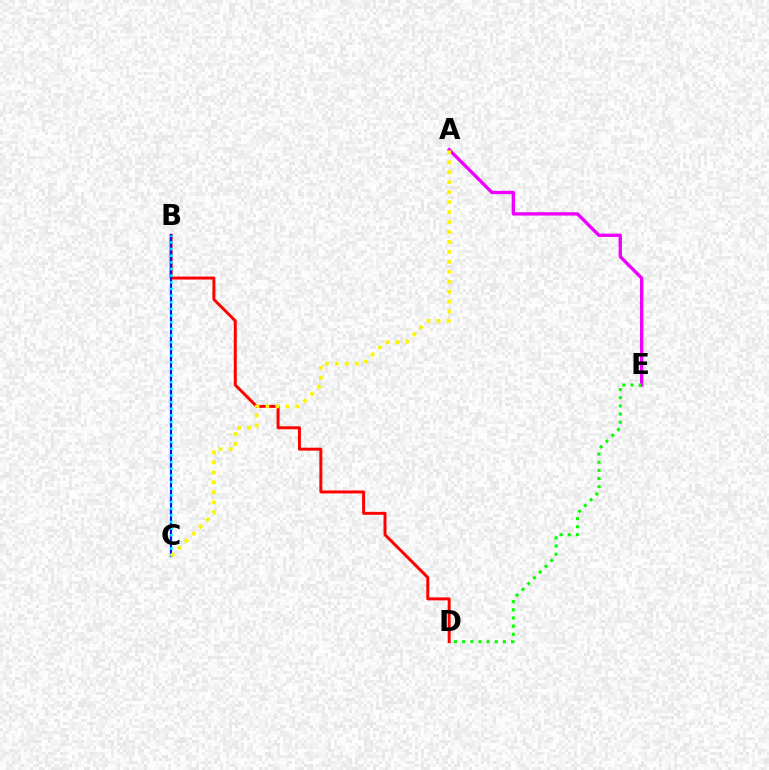{('A', 'E'): [{'color': '#ee00ff', 'line_style': 'solid', 'thickness': 2.4}], ('B', 'D'): [{'color': '#ff0000', 'line_style': 'solid', 'thickness': 2.13}], ('D', 'E'): [{'color': '#08ff00', 'line_style': 'dotted', 'thickness': 2.21}], ('B', 'C'): [{'color': '#0010ff', 'line_style': 'solid', 'thickness': 1.57}, {'color': '#00fff6', 'line_style': 'dotted', 'thickness': 1.81}], ('A', 'C'): [{'color': '#fcf500', 'line_style': 'dotted', 'thickness': 2.71}]}